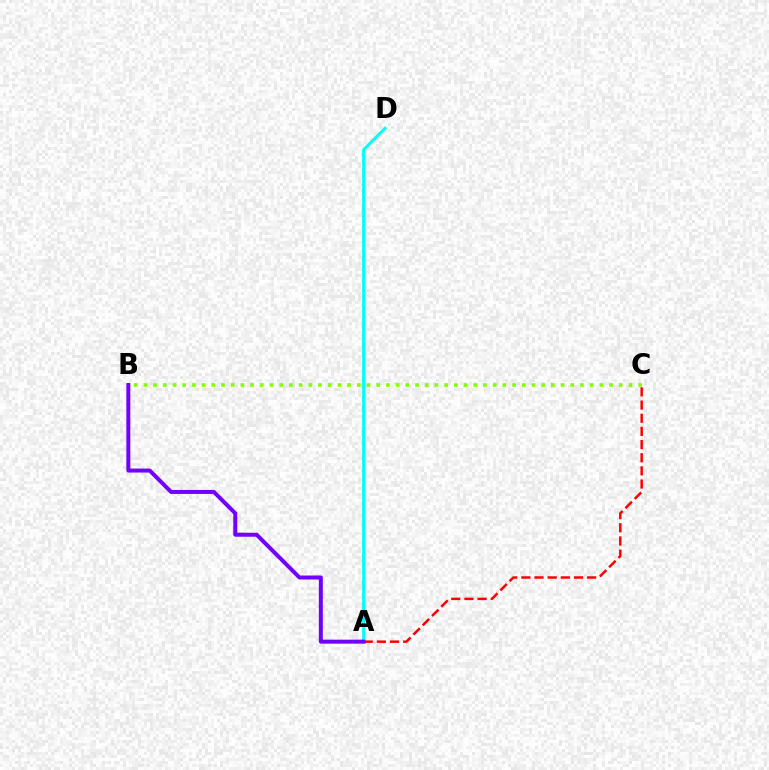{('A', 'D'): [{'color': '#00fff6', 'line_style': 'solid', 'thickness': 2.16}], ('A', 'C'): [{'color': '#ff0000', 'line_style': 'dashed', 'thickness': 1.79}], ('A', 'B'): [{'color': '#7200ff', 'line_style': 'solid', 'thickness': 2.87}], ('B', 'C'): [{'color': '#84ff00', 'line_style': 'dotted', 'thickness': 2.64}]}